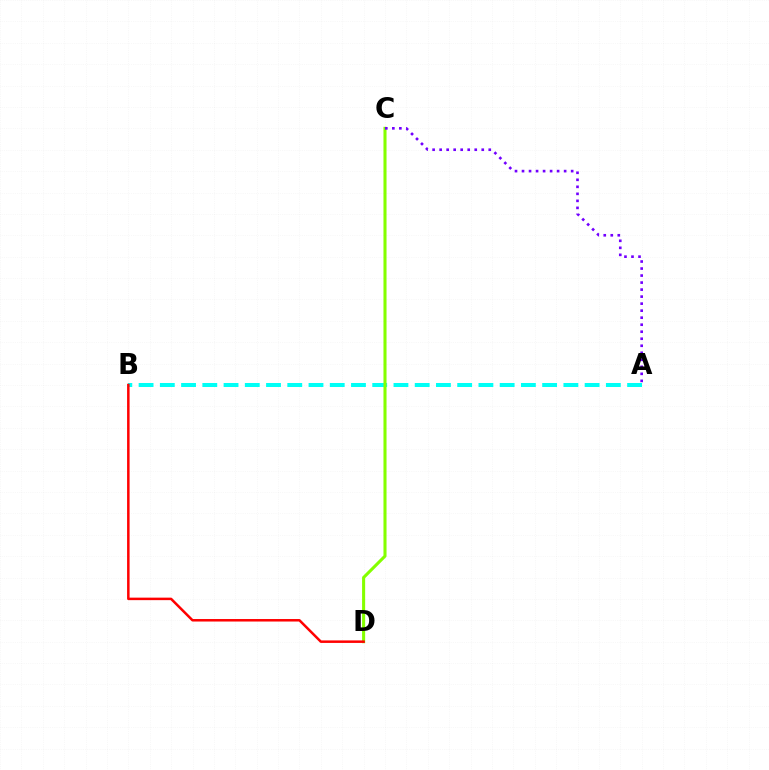{('A', 'B'): [{'color': '#00fff6', 'line_style': 'dashed', 'thickness': 2.89}], ('C', 'D'): [{'color': '#84ff00', 'line_style': 'solid', 'thickness': 2.21}], ('B', 'D'): [{'color': '#ff0000', 'line_style': 'solid', 'thickness': 1.8}], ('A', 'C'): [{'color': '#7200ff', 'line_style': 'dotted', 'thickness': 1.91}]}